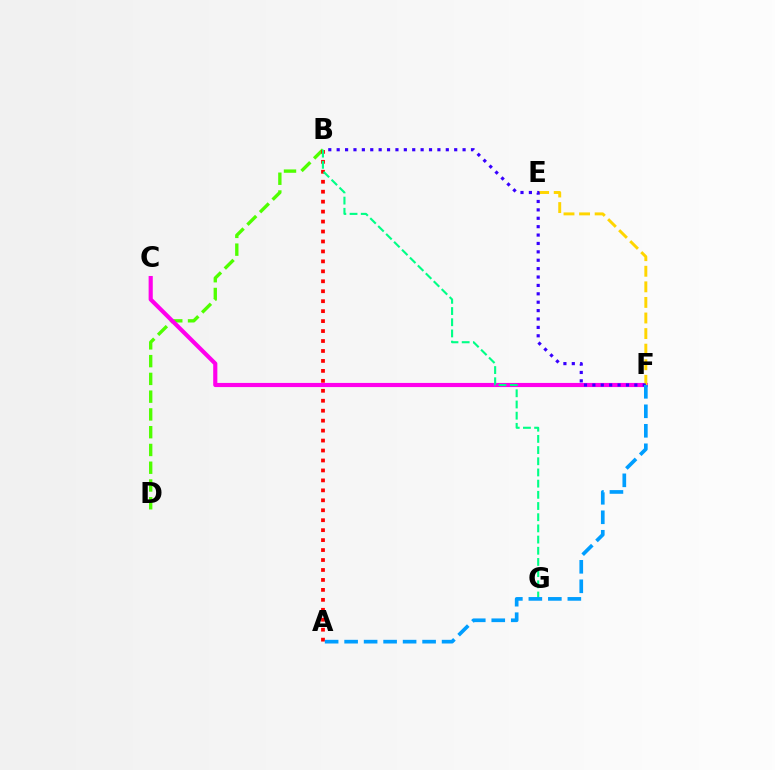{('B', 'D'): [{'color': '#4fff00', 'line_style': 'dashed', 'thickness': 2.41}], ('C', 'F'): [{'color': '#ff00ed', 'line_style': 'solid', 'thickness': 2.98}], ('E', 'F'): [{'color': '#ffd500', 'line_style': 'dashed', 'thickness': 2.12}], ('A', 'B'): [{'color': '#ff0000', 'line_style': 'dotted', 'thickness': 2.7}], ('B', 'F'): [{'color': '#3700ff', 'line_style': 'dotted', 'thickness': 2.28}], ('B', 'G'): [{'color': '#00ff86', 'line_style': 'dashed', 'thickness': 1.52}], ('A', 'F'): [{'color': '#009eff', 'line_style': 'dashed', 'thickness': 2.65}]}